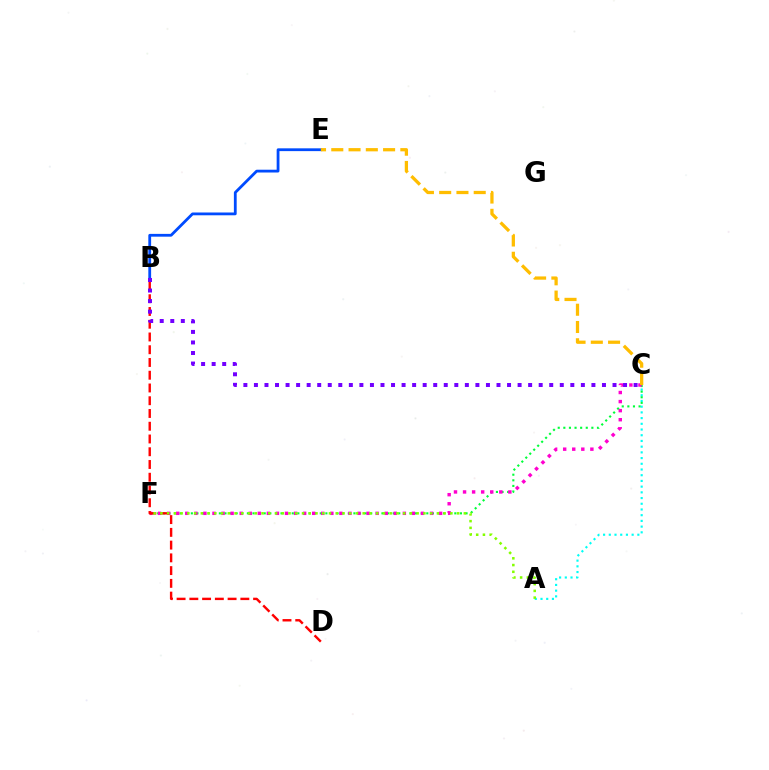{('A', 'C'): [{'color': '#00fff6', 'line_style': 'dotted', 'thickness': 1.55}], ('B', 'E'): [{'color': '#004bff', 'line_style': 'solid', 'thickness': 2.01}], ('C', 'F'): [{'color': '#00ff39', 'line_style': 'dotted', 'thickness': 1.52}, {'color': '#ff00cf', 'line_style': 'dotted', 'thickness': 2.46}], ('C', 'E'): [{'color': '#ffbd00', 'line_style': 'dashed', 'thickness': 2.35}], ('B', 'D'): [{'color': '#ff0000', 'line_style': 'dashed', 'thickness': 1.73}], ('B', 'C'): [{'color': '#7200ff', 'line_style': 'dotted', 'thickness': 2.87}], ('A', 'F'): [{'color': '#84ff00', 'line_style': 'dotted', 'thickness': 1.83}]}